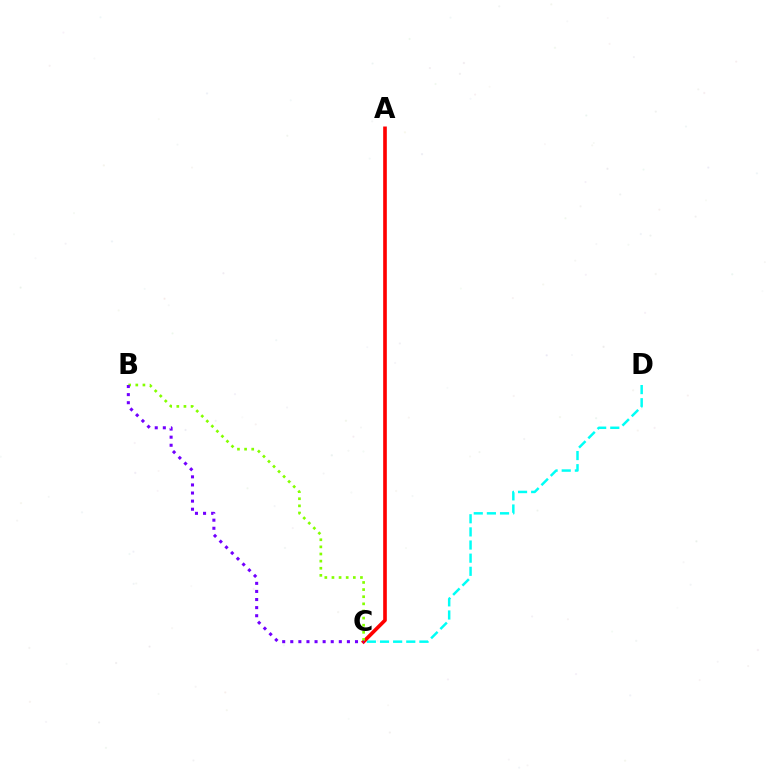{('C', 'D'): [{'color': '#00fff6', 'line_style': 'dashed', 'thickness': 1.78}], ('A', 'C'): [{'color': '#ff0000', 'line_style': 'solid', 'thickness': 2.62}], ('B', 'C'): [{'color': '#84ff00', 'line_style': 'dotted', 'thickness': 1.94}, {'color': '#7200ff', 'line_style': 'dotted', 'thickness': 2.2}]}